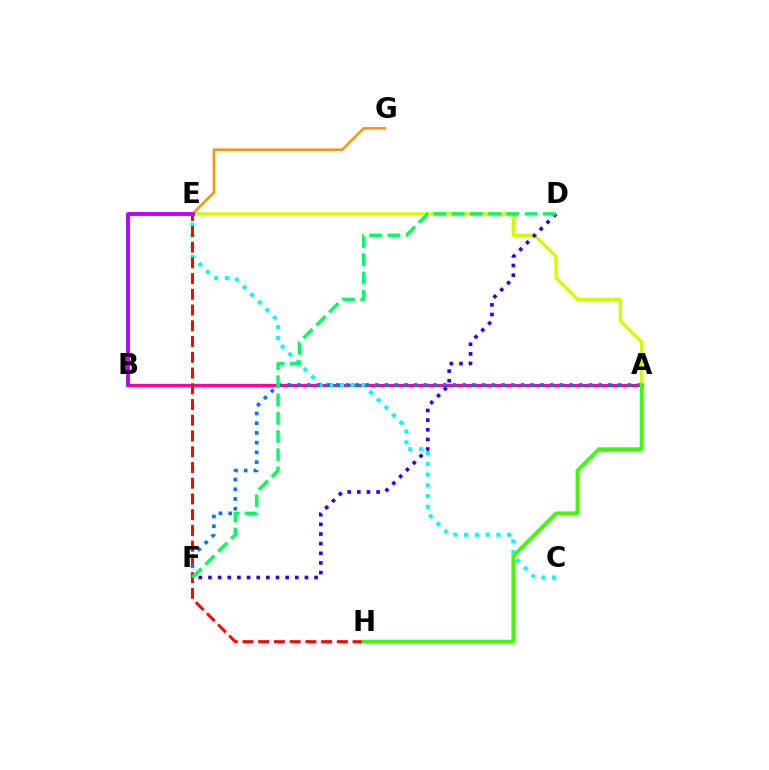{('E', 'G'): [{'color': '#ff9400', 'line_style': 'solid', 'thickness': 1.83}], ('A', 'B'): [{'color': '#ff00ac', 'line_style': 'solid', 'thickness': 2.28}], ('C', 'E'): [{'color': '#00fff6', 'line_style': 'dotted', 'thickness': 2.92}], ('E', 'H'): [{'color': '#ff0000', 'line_style': 'dashed', 'thickness': 2.14}], ('A', 'F'): [{'color': '#0074ff', 'line_style': 'dotted', 'thickness': 2.64}], ('A', 'E'): [{'color': '#d1ff00', 'line_style': 'solid', 'thickness': 2.43}], ('D', 'F'): [{'color': '#2500ff', 'line_style': 'dotted', 'thickness': 2.62}, {'color': '#00ff5c', 'line_style': 'dashed', 'thickness': 2.48}], ('B', 'E'): [{'color': '#b900ff', 'line_style': 'solid', 'thickness': 2.76}], ('A', 'H'): [{'color': '#3dff00', 'line_style': 'solid', 'thickness': 2.77}]}